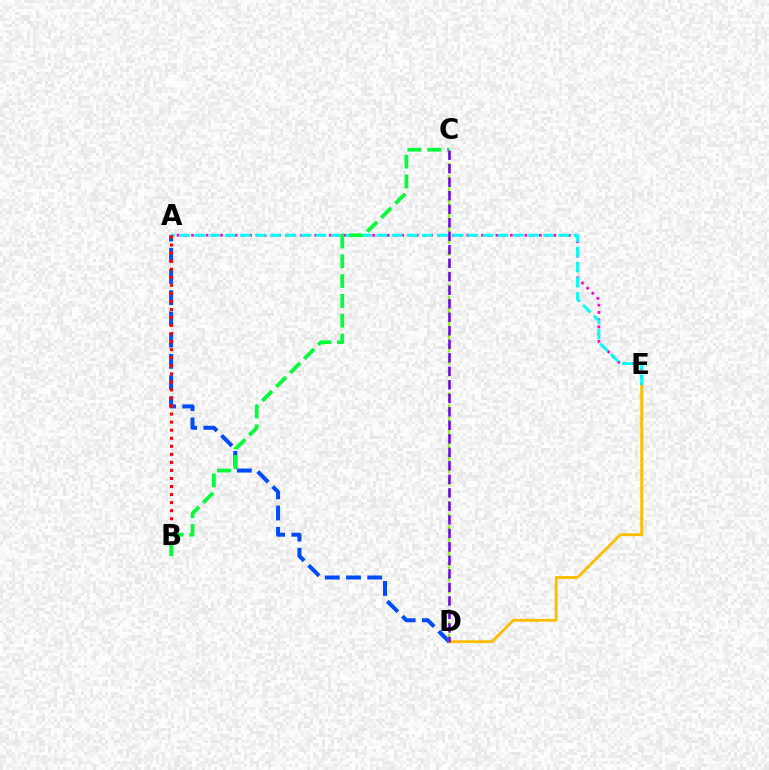{('D', 'E'): [{'color': '#ffbd00', 'line_style': 'solid', 'thickness': 2.03}], ('A', 'E'): [{'color': '#ff00cf', 'line_style': 'dotted', 'thickness': 1.97}, {'color': '#00fff6', 'line_style': 'dashed', 'thickness': 2.06}], ('A', 'D'): [{'color': '#004bff', 'line_style': 'dashed', 'thickness': 2.88}], ('A', 'B'): [{'color': '#ff0000', 'line_style': 'dotted', 'thickness': 2.19}], ('B', 'C'): [{'color': '#00ff39', 'line_style': 'dashed', 'thickness': 2.69}], ('C', 'D'): [{'color': '#84ff00', 'line_style': 'dashed', 'thickness': 1.64}, {'color': '#7200ff', 'line_style': 'dashed', 'thickness': 1.83}]}